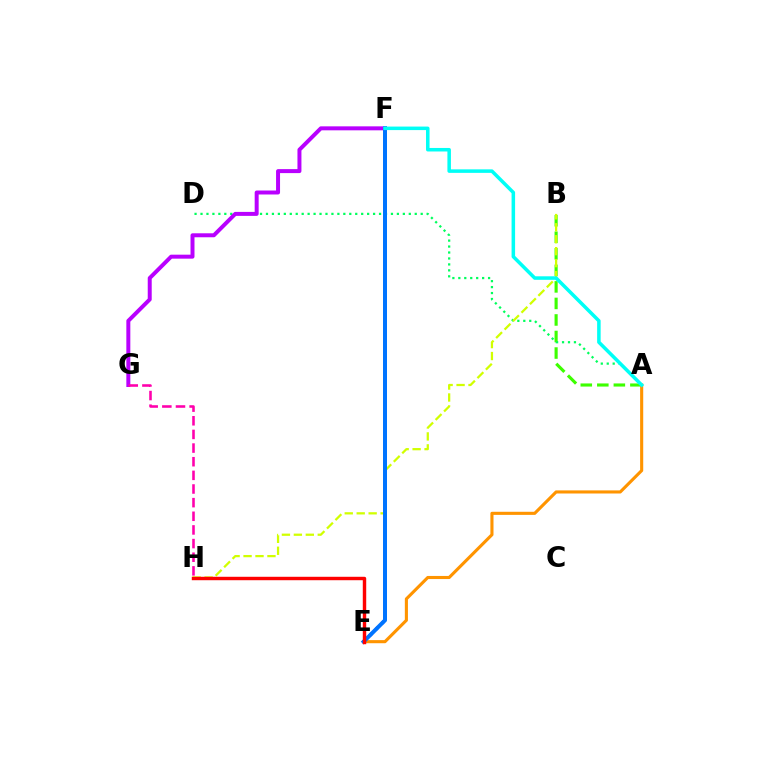{('A', 'B'): [{'color': '#3dff00', 'line_style': 'dashed', 'thickness': 2.25}], ('A', 'D'): [{'color': '#00ff5c', 'line_style': 'dotted', 'thickness': 1.62}], ('E', 'F'): [{'color': '#2500ff', 'line_style': 'dotted', 'thickness': 2.31}, {'color': '#0074ff', 'line_style': 'solid', 'thickness': 2.88}], ('A', 'E'): [{'color': '#ff9400', 'line_style': 'solid', 'thickness': 2.23}], ('F', 'G'): [{'color': '#b900ff', 'line_style': 'solid', 'thickness': 2.86}], ('B', 'H'): [{'color': '#d1ff00', 'line_style': 'dashed', 'thickness': 1.62}], ('A', 'F'): [{'color': '#00fff6', 'line_style': 'solid', 'thickness': 2.54}], ('E', 'H'): [{'color': '#ff0000', 'line_style': 'solid', 'thickness': 2.47}], ('G', 'H'): [{'color': '#ff00ac', 'line_style': 'dashed', 'thickness': 1.85}]}